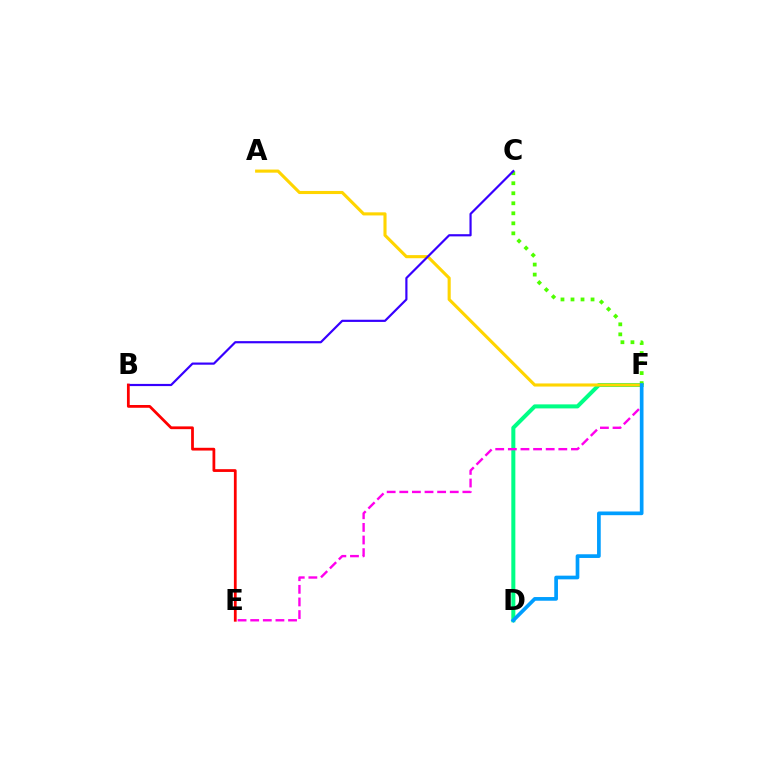{('D', 'F'): [{'color': '#00ff86', 'line_style': 'solid', 'thickness': 2.9}, {'color': '#009eff', 'line_style': 'solid', 'thickness': 2.66}], ('C', 'F'): [{'color': '#4fff00', 'line_style': 'dotted', 'thickness': 2.72}], ('E', 'F'): [{'color': '#ff00ed', 'line_style': 'dashed', 'thickness': 1.71}], ('A', 'F'): [{'color': '#ffd500', 'line_style': 'solid', 'thickness': 2.23}], ('B', 'C'): [{'color': '#3700ff', 'line_style': 'solid', 'thickness': 1.57}], ('B', 'E'): [{'color': '#ff0000', 'line_style': 'solid', 'thickness': 1.99}]}